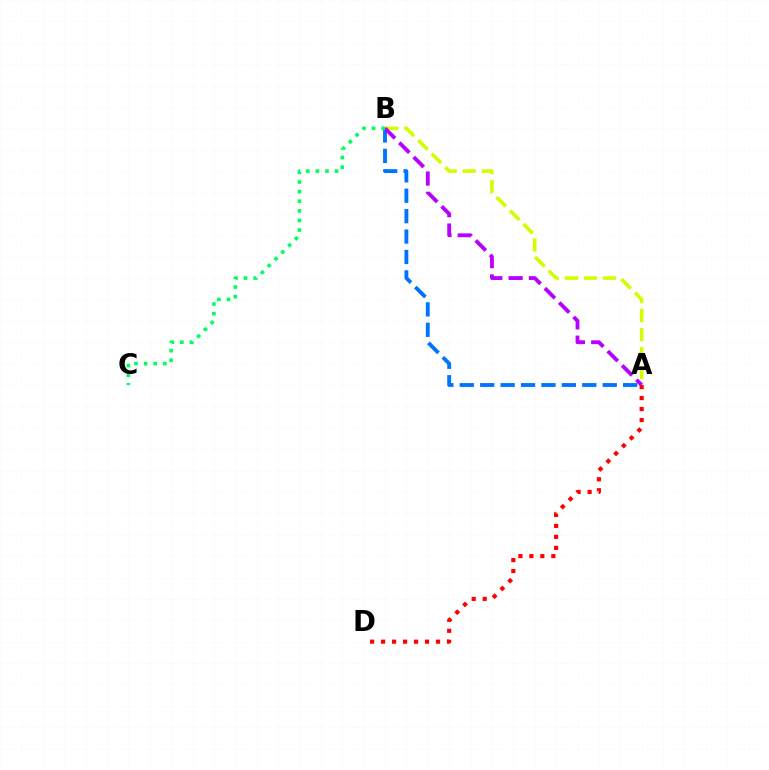{('A', 'B'): [{'color': '#d1ff00', 'line_style': 'dashed', 'thickness': 2.59}, {'color': '#0074ff', 'line_style': 'dashed', 'thickness': 2.77}, {'color': '#b900ff', 'line_style': 'dashed', 'thickness': 2.76}], ('A', 'D'): [{'color': '#ff0000', 'line_style': 'dotted', 'thickness': 2.99}], ('B', 'C'): [{'color': '#00ff5c', 'line_style': 'dotted', 'thickness': 2.61}]}